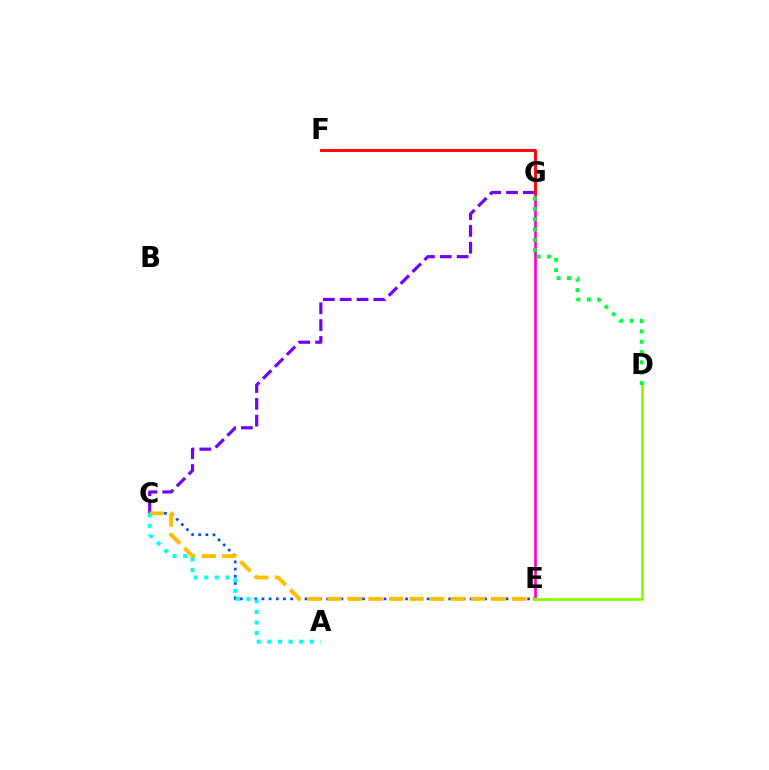{('C', 'G'): [{'color': '#7200ff', 'line_style': 'dashed', 'thickness': 2.29}], ('E', 'G'): [{'color': '#ff00cf', 'line_style': 'solid', 'thickness': 1.92}], ('C', 'E'): [{'color': '#004bff', 'line_style': 'dotted', 'thickness': 1.95}, {'color': '#ffbd00', 'line_style': 'dashed', 'thickness': 2.79}], ('D', 'E'): [{'color': '#84ff00', 'line_style': 'solid', 'thickness': 1.94}], ('D', 'G'): [{'color': '#00ff39', 'line_style': 'dotted', 'thickness': 2.81}], ('A', 'C'): [{'color': '#00fff6', 'line_style': 'dotted', 'thickness': 2.88}], ('F', 'G'): [{'color': '#ff0000', 'line_style': 'solid', 'thickness': 2.06}]}